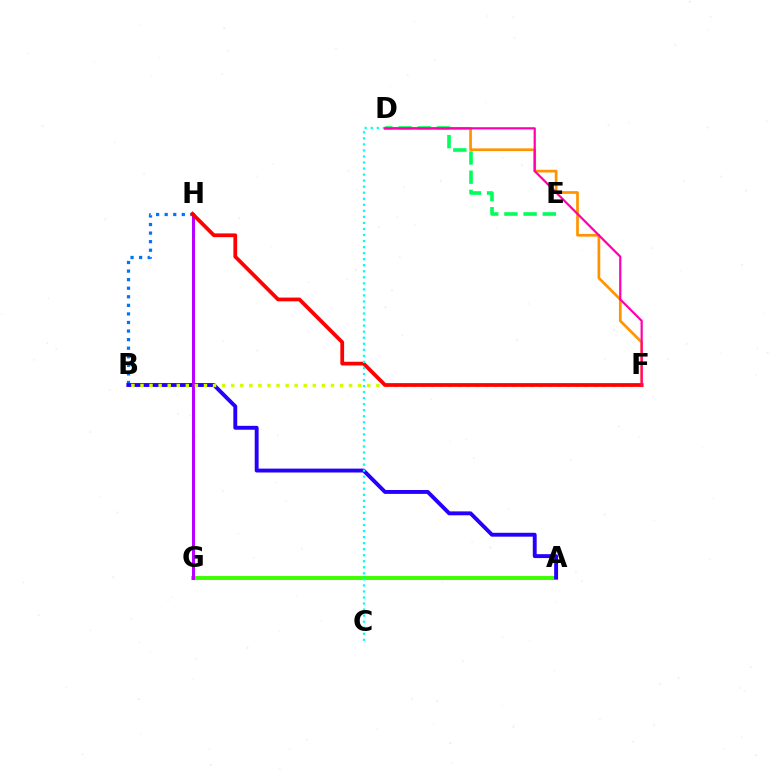{('D', 'F'): [{'color': '#ff9400', 'line_style': 'solid', 'thickness': 1.95}, {'color': '#ff00ac', 'line_style': 'solid', 'thickness': 1.59}], ('A', 'G'): [{'color': '#3dff00', 'line_style': 'solid', 'thickness': 2.83}], ('B', 'H'): [{'color': '#0074ff', 'line_style': 'dotted', 'thickness': 2.33}], ('D', 'E'): [{'color': '#00ff5c', 'line_style': 'dashed', 'thickness': 2.61}], ('A', 'B'): [{'color': '#2500ff', 'line_style': 'solid', 'thickness': 2.8}], ('G', 'H'): [{'color': '#b900ff', 'line_style': 'solid', 'thickness': 2.15}], ('B', 'F'): [{'color': '#d1ff00', 'line_style': 'dotted', 'thickness': 2.46}], ('F', 'H'): [{'color': '#ff0000', 'line_style': 'solid', 'thickness': 2.7}], ('C', 'D'): [{'color': '#00fff6', 'line_style': 'dotted', 'thickness': 1.64}]}